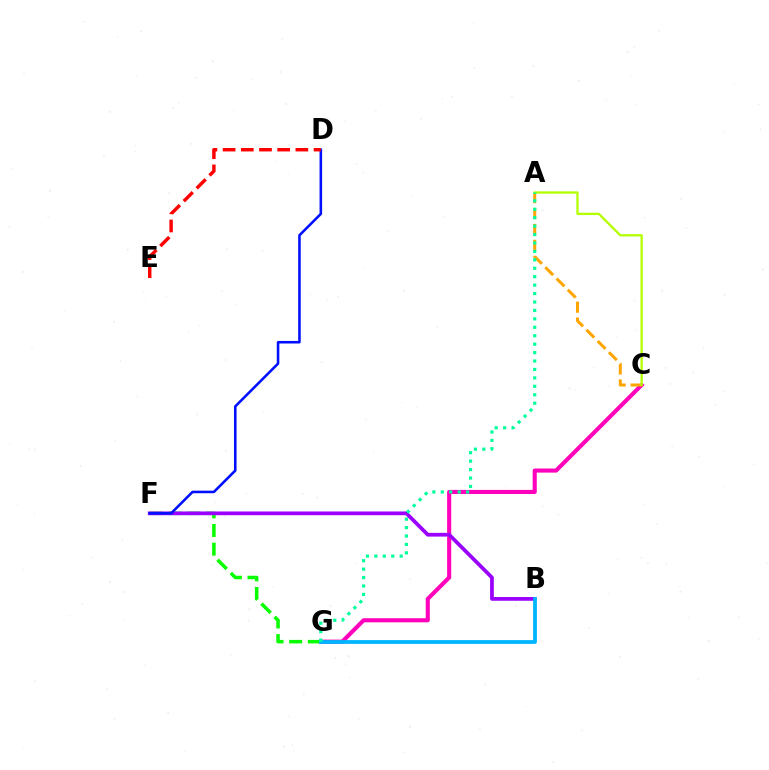{('C', 'G'): [{'color': '#ff00bd', 'line_style': 'solid', 'thickness': 2.95}], ('A', 'C'): [{'color': '#ffa500', 'line_style': 'dashed', 'thickness': 2.16}, {'color': '#b3ff00', 'line_style': 'solid', 'thickness': 1.65}], ('F', 'G'): [{'color': '#08ff00', 'line_style': 'dashed', 'thickness': 2.53}], ('B', 'F'): [{'color': '#9b00ff', 'line_style': 'solid', 'thickness': 2.69}], ('B', 'G'): [{'color': '#00b5ff', 'line_style': 'solid', 'thickness': 2.73}], ('D', 'F'): [{'color': '#0010ff', 'line_style': 'solid', 'thickness': 1.85}], ('D', 'E'): [{'color': '#ff0000', 'line_style': 'dashed', 'thickness': 2.47}], ('A', 'G'): [{'color': '#00ff9d', 'line_style': 'dotted', 'thickness': 2.29}]}